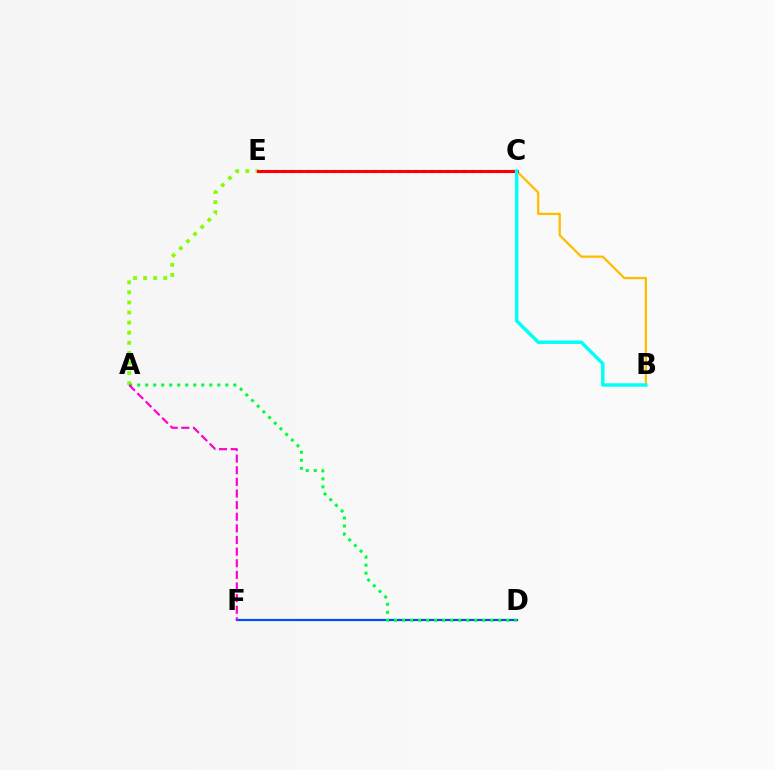{('C', 'E'): [{'color': '#7200ff', 'line_style': 'dotted', 'thickness': 2.22}, {'color': '#ff0000', 'line_style': 'solid', 'thickness': 2.21}], ('A', 'E'): [{'color': '#84ff00', 'line_style': 'dotted', 'thickness': 2.74}], ('D', 'F'): [{'color': '#004bff', 'line_style': 'solid', 'thickness': 1.59}], ('B', 'C'): [{'color': '#ffbd00', 'line_style': 'solid', 'thickness': 1.64}, {'color': '#00fff6', 'line_style': 'solid', 'thickness': 2.49}], ('A', 'D'): [{'color': '#00ff39', 'line_style': 'dotted', 'thickness': 2.18}], ('A', 'F'): [{'color': '#ff00cf', 'line_style': 'dashed', 'thickness': 1.58}]}